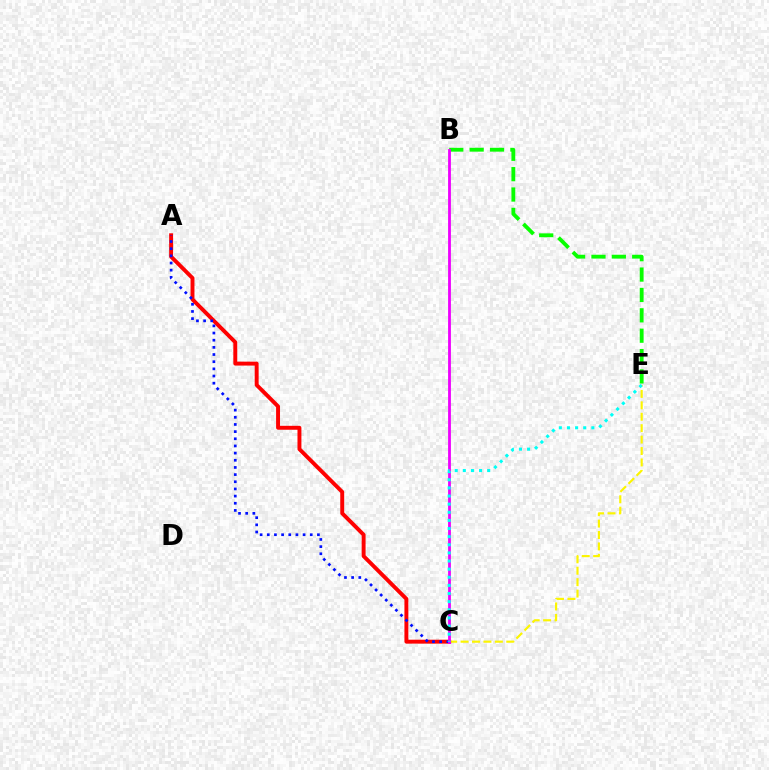{('C', 'E'): [{'color': '#fcf500', 'line_style': 'dashed', 'thickness': 1.55}, {'color': '#00fff6', 'line_style': 'dotted', 'thickness': 2.21}], ('A', 'C'): [{'color': '#ff0000', 'line_style': 'solid', 'thickness': 2.83}, {'color': '#0010ff', 'line_style': 'dotted', 'thickness': 1.95}], ('B', 'E'): [{'color': '#08ff00', 'line_style': 'dashed', 'thickness': 2.77}], ('B', 'C'): [{'color': '#ee00ff', 'line_style': 'solid', 'thickness': 2.02}]}